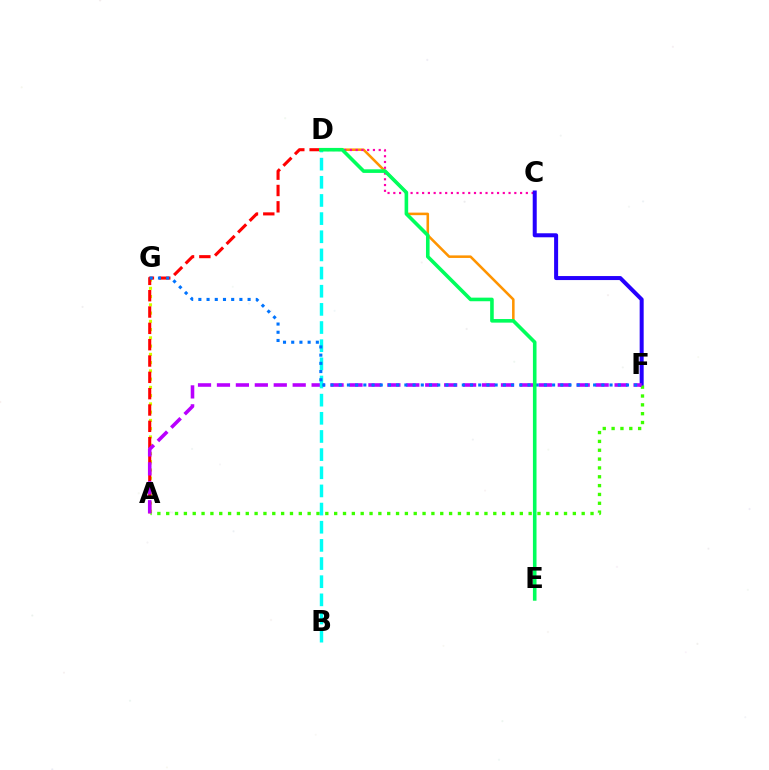{('D', 'E'): [{'color': '#ff9400', 'line_style': 'solid', 'thickness': 1.84}, {'color': '#00ff5c', 'line_style': 'solid', 'thickness': 2.59}], ('C', 'D'): [{'color': '#ff00ac', 'line_style': 'dotted', 'thickness': 1.57}], ('C', 'F'): [{'color': '#2500ff', 'line_style': 'solid', 'thickness': 2.89}], ('A', 'G'): [{'color': '#d1ff00', 'line_style': 'dotted', 'thickness': 2.24}], ('A', 'F'): [{'color': '#3dff00', 'line_style': 'dotted', 'thickness': 2.4}, {'color': '#b900ff', 'line_style': 'dashed', 'thickness': 2.57}], ('A', 'D'): [{'color': '#ff0000', 'line_style': 'dashed', 'thickness': 2.22}], ('B', 'D'): [{'color': '#00fff6', 'line_style': 'dashed', 'thickness': 2.47}], ('F', 'G'): [{'color': '#0074ff', 'line_style': 'dotted', 'thickness': 2.23}]}